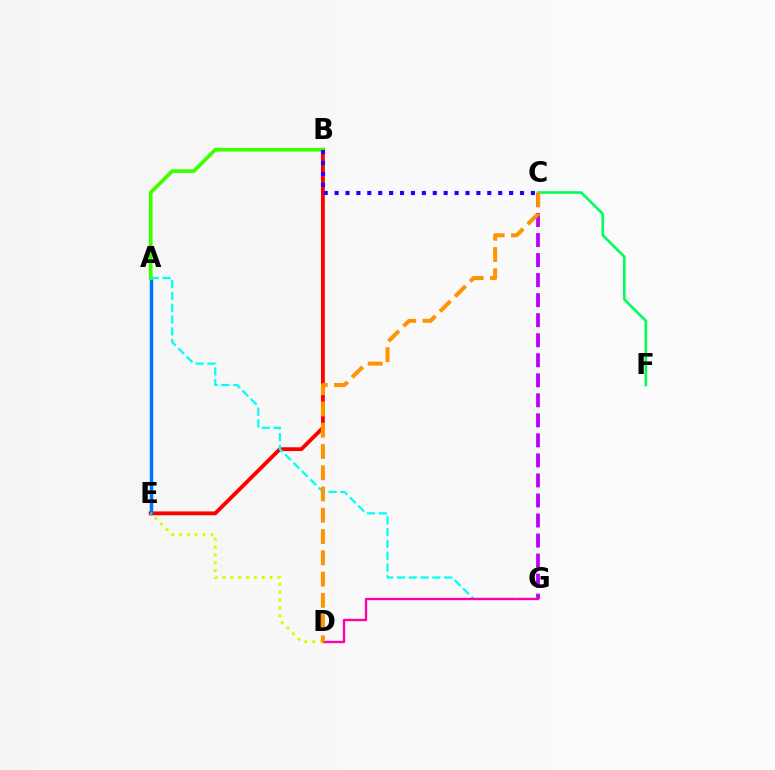{('B', 'E'): [{'color': '#ff0000', 'line_style': 'solid', 'thickness': 2.76}], ('A', 'E'): [{'color': '#0074ff', 'line_style': 'solid', 'thickness': 2.5}], ('A', 'B'): [{'color': '#3dff00', 'line_style': 'solid', 'thickness': 2.68}], ('C', 'F'): [{'color': '#00ff5c', 'line_style': 'solid', 'thickness': 1.9}], ('C', 'G'): [{'color': '#b900ff', 'line_style': 'dashed', 'thickness': 2.72}], ('A', 'G'): [{'color': '#00fff6', 'line_style': 'dashed', 'thickness': 1.6}], ('B', 'C'): [{'color': '#2500ff', 'line_style': 'dotted', 'thickness': 2.96}], ('D', 'G'): [{'color': '#ff00ac', 'line_style': 'solid', 'thickness': 1.69}], ('D', 'E'): [{'color': '#d1ff00', 'line_style': 'dotted', 'thickness': 2.13}], ('C', 'D'): [{'color': '#ff9400', 'line_style': 'dashed', 'thickness': 2.89}]}